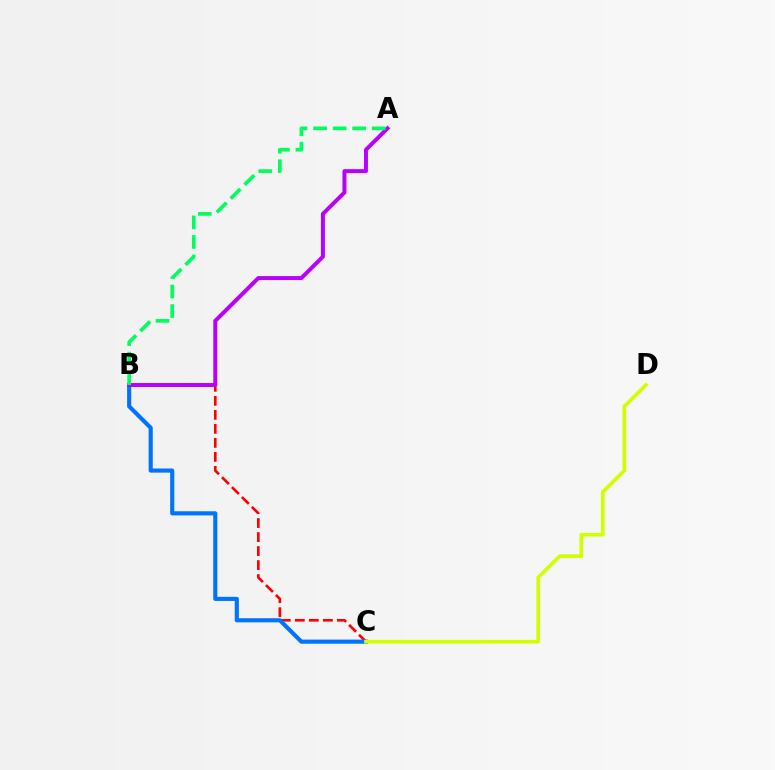{('B', 'C'): [{'color': '#ff0000', 'line_style': 'dashed', 'thickness': 1.9}, {'color': '#0074ff', 'line_style': 'solid', 'thickness': 2.97}], ('A', 'B'): [{'color': '#b900ff', 'line_style': 'solid', 'thickness': 2.85}, {'color': '#00ff5c', 'line_style': 'dashed', 'thickness': 2.65}], ('C', 'D'): [{'color': '#d1ff00', 'line_style': 'solid', 'thickness': 2.64}]}